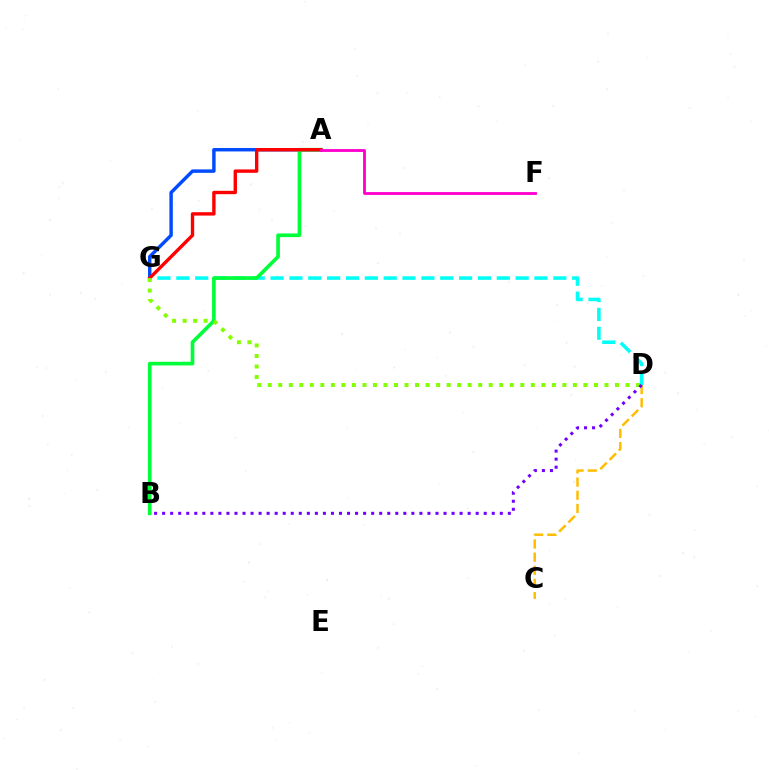{('A', 'G'): [{'color': '#004bff', 'line_style': 'solid', 'thickness': 2.47}, {'color': '#ff0000', 'line_style': 'solid', 'thickness': 2.43}], ('D', 'G'): [{'color': '#00fff6', 'line_style': 'dashed', 'thickness': 2.56}, {'color': '#84ff00', 'line_style': 'dotted', 'thickness': 2.86}], ('A', 'B'): [{'color': '#00ff39', 'line_style': 'solid', 'thickness': 2.63}], ('A', 'F'): [{'color': '#ff00cf', 'line_style': 'solid', 'thickness': 2.04}], ('C', 'D'): [{'color': '#ffbd00', 'line_style': 'dashed', 'thickness': 1.79}], ('B', 'D'): [{'color': '#7200ff', 'line_style': 'dotted', 'thickness': 2.18}]}